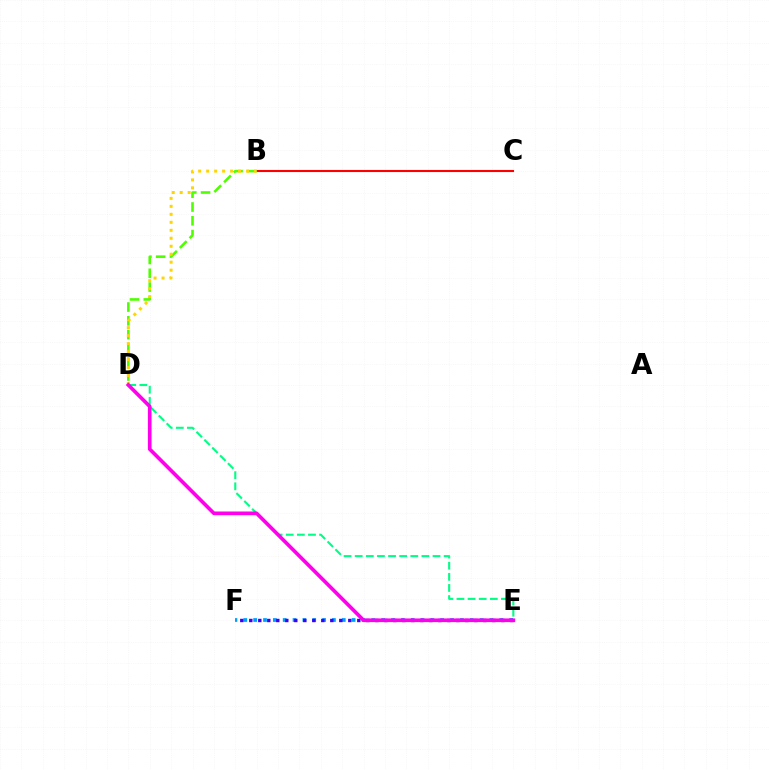{('B', 'C'): [{'color': '#ff0000', 'line_style': 'solid', 'thickness': 1.51}], ('E', 'F'): [{'color': '#009eff', 'line_style': 'dotted', 'thickness': 2.68}, {'color': '#3700ff', 'line_style': 'dotted', 'thickness': 2.45}], ('D', 'E'): [{'color': '#00ff86', 'line_style': 'dashed', 'thickness': 1.51}, {'color': '#ff00ed', 'line_style': 'solid', 'thickness': 2.63}], ('B', 'D'): [{'color': '#4fff00', 'line_style': 'dashed', 'thickness': 1.87}, {'color': '#ffd500', 'line_style': 'dotted', 'thickness': 2.17}]}